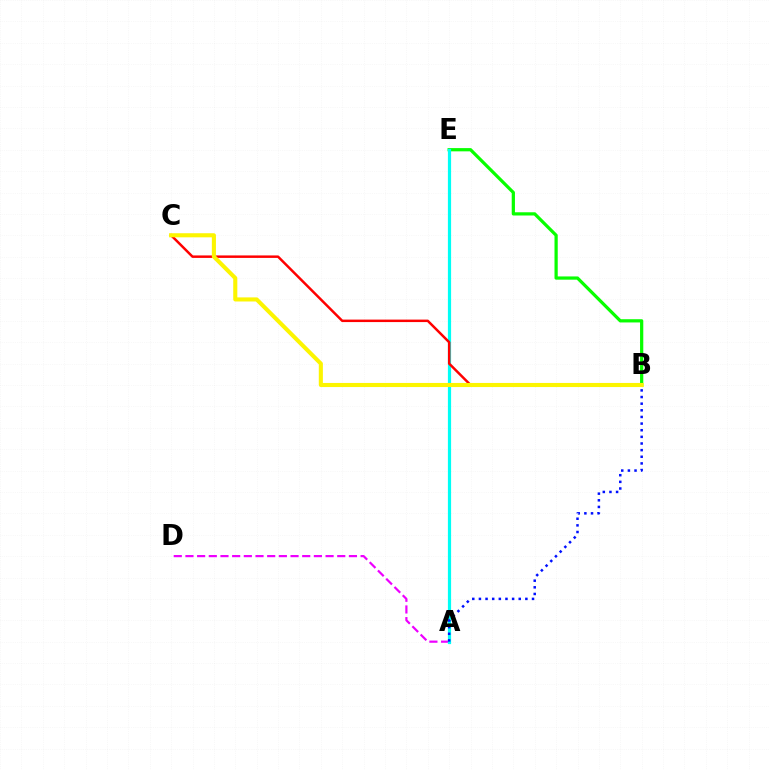{('A', 'D'): [{'color': '#ee00ff', 'line_style': 'dashed', 'thickness': 1.59}], ('B', 'E'): [{'color': '#08ff00', 'line_style': 'solid', 'thickness': 2.33}], ('A', 'E'): [{'color': '#00fff6', 'line_style': 'solid', 'thickness': 2.31}], ('B', 'C'): [{'color': '#ff0000', 'line_style': 'solid', 'thickness': 1.79}, {'color': '#fcf500', 'line_style': 'solid', 'thickness': 2.95}], ('A', 'B'): [{'color': '#0010ff', 'line_style': 'dotted', 'thickness': 1.8}]}